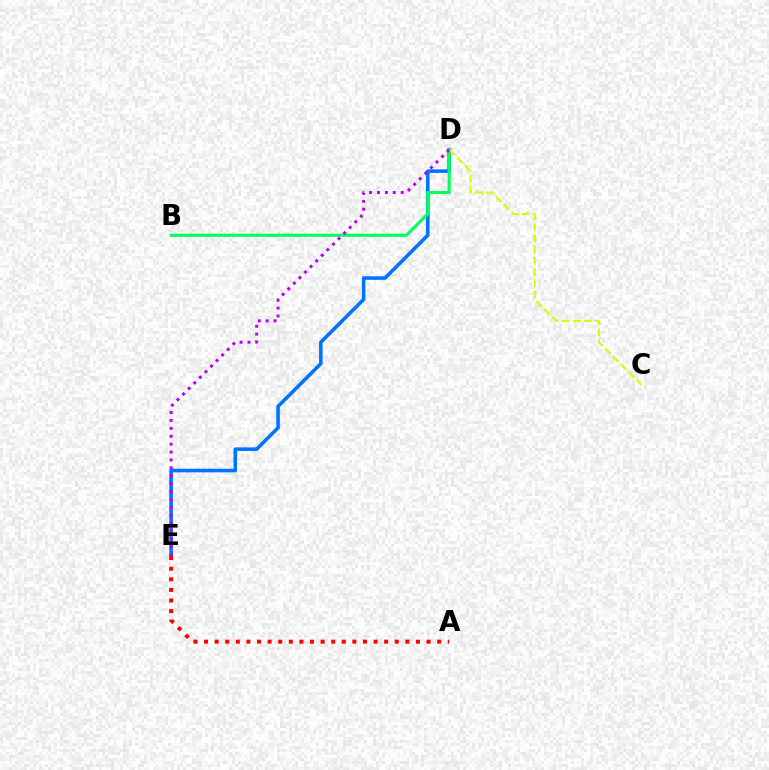{('D', 'E'): [{'color': '#0074ff', 'line_style': 'solid', 'thickness': 2.58}, {'color': '#b900ff', 'line_style': 'dotted', 'thickness': 2.15}], ('B', 'D'): [{'color': '#00ff5c', 'line_style': 'solid', 'thickness': 2.22}], ('C', 'D'): [{'color': '#d1ff00', 'line_style': 'dashed', 'thickness': 1.52}], ('A', 'E'): [{'color': '#ff0000', 'line_style': 'dotted', 'thickness': 2.88}]}